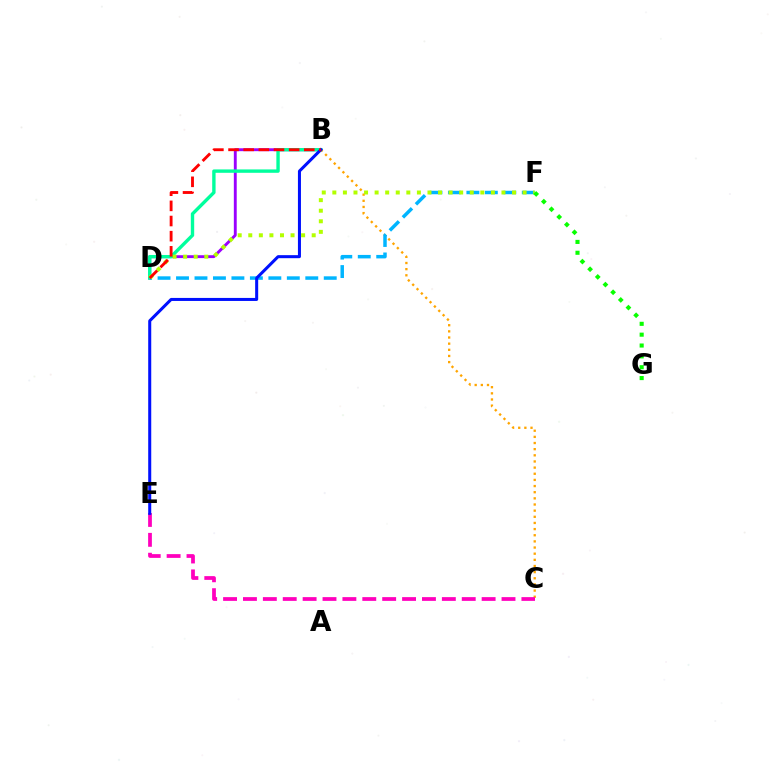{('B', 'D'): [{'color': '#9b00ff', 'line_style': 'solid', 'thickness': 2.08}, {'color': '#00ff9d', 'line_style': 'solid', 'thickness': 2.43}, {'color': '#ff0000', 'line_style': 'dashed', 'thickness': 2.06}], ('B', 'C'): [{'color': '#ffa500', 'line_style': 'dotted', 'thickness': 1.67}], ('D', 'F'): [{'color': '#00b5ff', 'line_style': 'dashed', 'thickness': 2.51}, {'color': '#b3ff00', 'line_style': 'dotted', 'thickness': 2.87}], ('C', 'E'): [{'color': '#ff00bd', 'line_style': 'dashed', 'thickness': 2.7}], ('B', 'E'): [{'color': '#0010ff', 'line_style': 'solid', 'thickness': 2.18}], ('F', 'G'): [{'color': '#08ff00', 'line_style': 'dotted', 'thickness': 2.95}]}